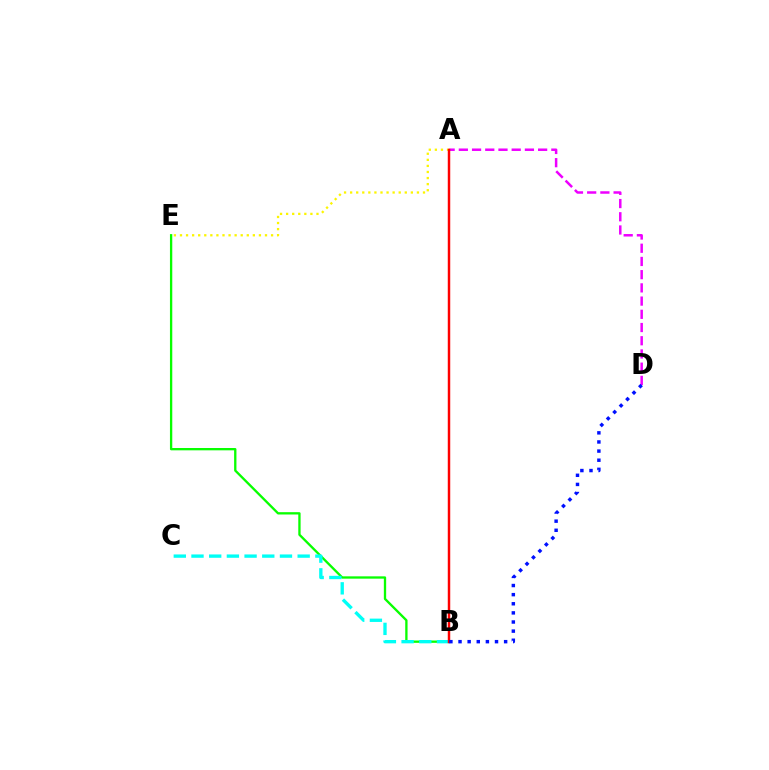{('A', 'E'): [{'color': '#fcf500', 'line_style': 'dotted', 'thickness': 1.65}], ('B', 'E'): [{'color': '#08ff00', 'line_style': 'solid', 'thickness': 1.67}], ('A', 'D'): [{'color': '#ee00ff', 'line_style': 'dashed', 'thickness': 1.8}], ('B', 'C'): [{'color': '#00fff6', 'line_style': 'dashed', 'thickness': 2.4}], ('A', 'B'): [{'color': '#ff0000', 'line_style': 'solid', 'thickness': 1.78}], ('B', 'D'): [{'color': '#0010ff', 'line_style': 'dotted', 'thickness': 2.48}]}